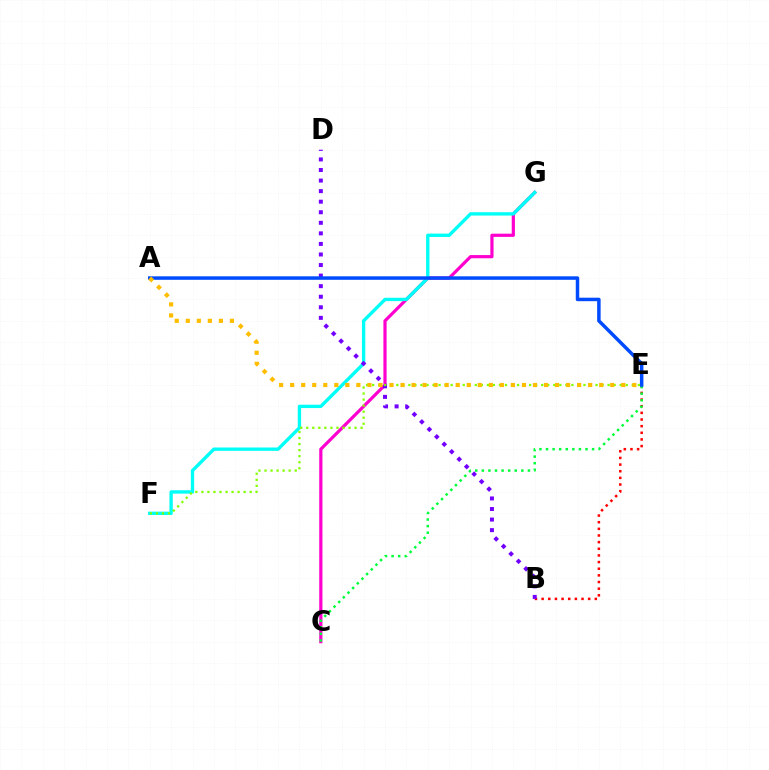{('C', 'G'): [{'color': '#ff00cf', 'line_style': 'solid', 'thickness': 2.3}], ('F', 'G'): [{'color': '#00fff6', 'line_style': 'solid', 'thickness': 2.41}], ('B', 'E'): [{'color': '#ff0000', 'line_style': 'dotted', 'thickness': 1.81}], ('B', 'D'): [{'color': '#7200ff', 'line_style': 'dotted', 'thickness': 2.87}], ('C', 'E'): [{'color': '#00ff39', 'line_style': 'dotted', 'thickness': 1.79}], ('A', 'E'): [{'color': '#004bff', 'line_style': 'solid', 'thickness': 2.5}, {'color': '#ffbd00', 'line_style': 'dotted', 'thickness': 3.0}], ('E', 'F'): [{'color': '#84ff00', 'line_style': 'dotted', 'thickness': 1.64}]}